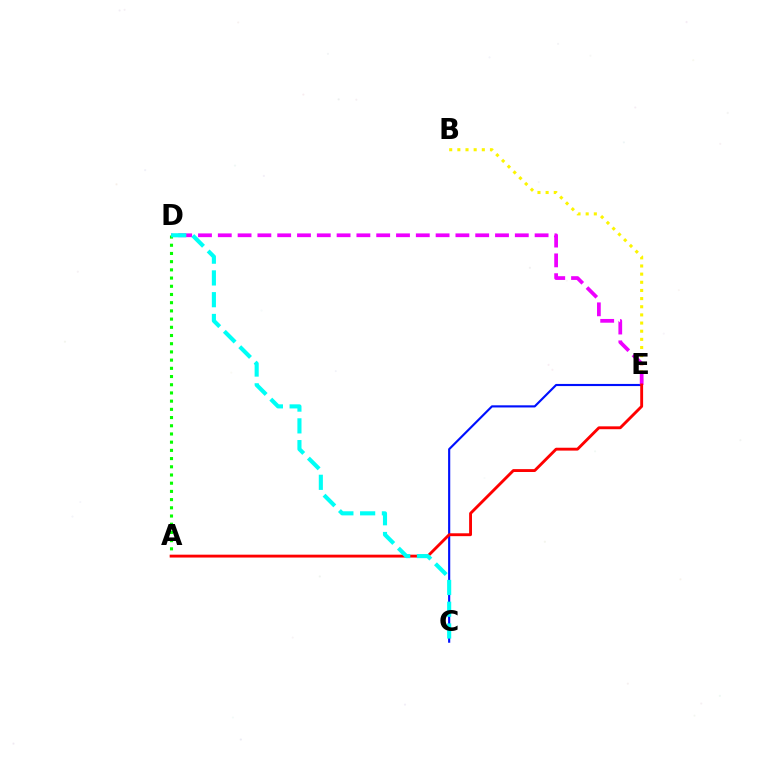{('B', 'E'): [{'color': '#fcf500', 'line_style': 'dotted', 'thickness': 2.22}], ('C', 'E'): [{'color': '#0010ff', 'line_style': 'solid', 'thickness': 1.54}], ('D', 'E'): [{'color': '#ee00ff', 'line_style': 'dashed', 'thickness': 2.69}], ('A', 'D'): [{'color': '#08ff00', 'line_style': 'dotted', 'thickness': 2.23}], ('A', 'E'): [{'color': '#ff0000', 'line_style': 'solid', 'thickness': 2.07}], ('C', 'D'): [{'color': '#00fff6', 'line_style': 'dashed', 'thickness': 2.96}]}